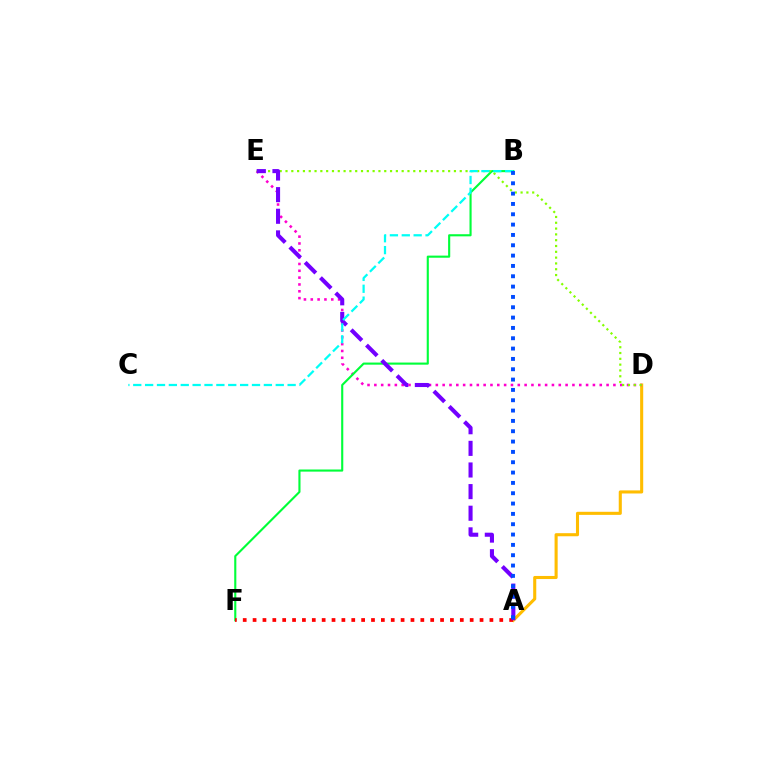{('A', 'D'): [{'color': '#ffbd00', 'line_style': 'solid', 'thickness': 2.22}], ('D', 'E'): [{'color': '#ff00cf', 'line_style': 'dotted', 'thickness': 1.86}, {'color': '#84ff00', 'line_style': 'dotted', 'thickness': 1.58}], ('B', 'F'): [{'color': '#00ff39', 'line_style': 'solid', 'thickness': 1.53}], ('A', 'F'): [{'color': '#ff0000', 'line_style': 'dotted', 'thickness': 2.68}], ('A', 'E'): [{'color': '#7200ff', 'line_style': 'dashed', 'thickness': 2.94}], ('B', 'C'): [{'color': '#00fff6', 'line_style': 'dashed', 'thickness': 1.61}], ('A', 'B'): [{'color': '#004bff', 'line_style': 'dotted', 'thickness': 2.81}]}